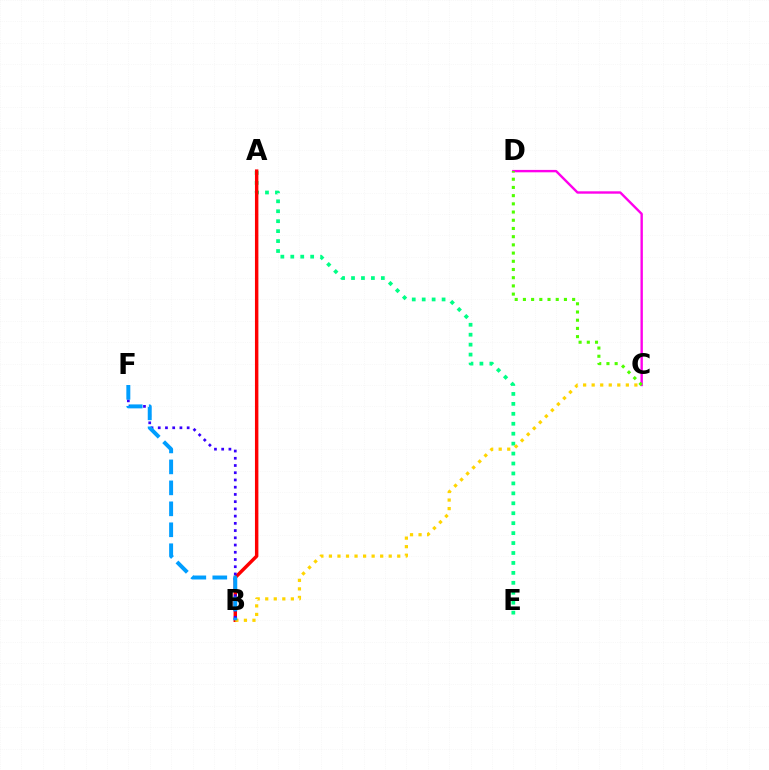{('A', 'E'): [{'color': '#00ff86', 'line_style': 'dotted', 'thickness': 2.7}], ('C', 'D'): [{'color': '#ff00ed', 'line_style': 'solid', 'thickness': 1.72}, {'color': '#4fff00', 'line_style': 'dotted', 'thickness': 2.23}], ('A', 'B'): [{'color': '#ff0000', 'line_style': 'solid', 'thickness': 2.47}], ('B', 'C'): [{'color': '#ffd500', 'line_style': 'dotted', 'thickness': 2.32}], ('B', 'F'): [{'color': '#3700ff', 'line_style': 'dotted', 'thickness': 1.96}, {'color': '#009eff', 'line_style': 'dashed', 'thickness': 2.85}]}